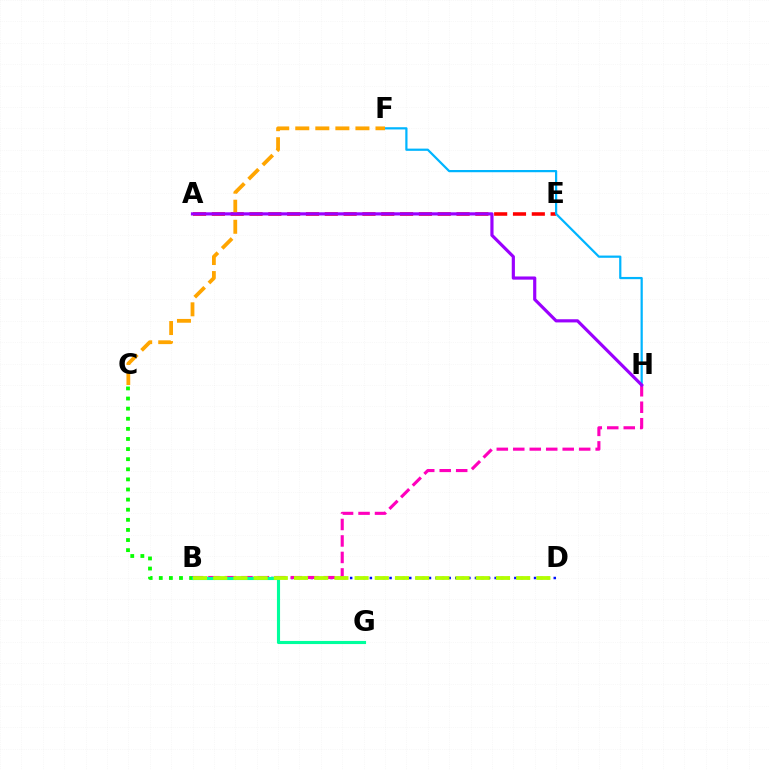{('A', 'E'): [{'color': '#ff0000', 'line_style': 'dashed', 'thickness': 2.56}], ('B', 'C'): [{'color': '#08ff00', 'line_style': 'dotted', 'thickness': 2.75}], ('B', 'D'): [{'color': '#0010ff', 'line_style': 'dotted', 'thickness': 1.78}, {'color': '#b3ff00', 'line_style': 'dashed', 'thickness': 2.74}], ('B', 'H'): [{'color': '#ff00bd', 'line_style': 'dashed', 'thickness': 2.24}], ('F', 'H'): [{'color': '#00b5ff', 'line_style': 'solid', 'thickness': 1.6}], ('C', 'F'): [{'color': '#ffa500', 'line_style': 'dashed', 'thickness': 2.72}], ('B', 'G'): [{'color': '#00ff9d', 'line_style': 'solid', 'thickness': 2.25}], ('A', 'H'): [{'color': '#9b00ff', 'line_style': 'solid', 'thickness': 2.28}]}